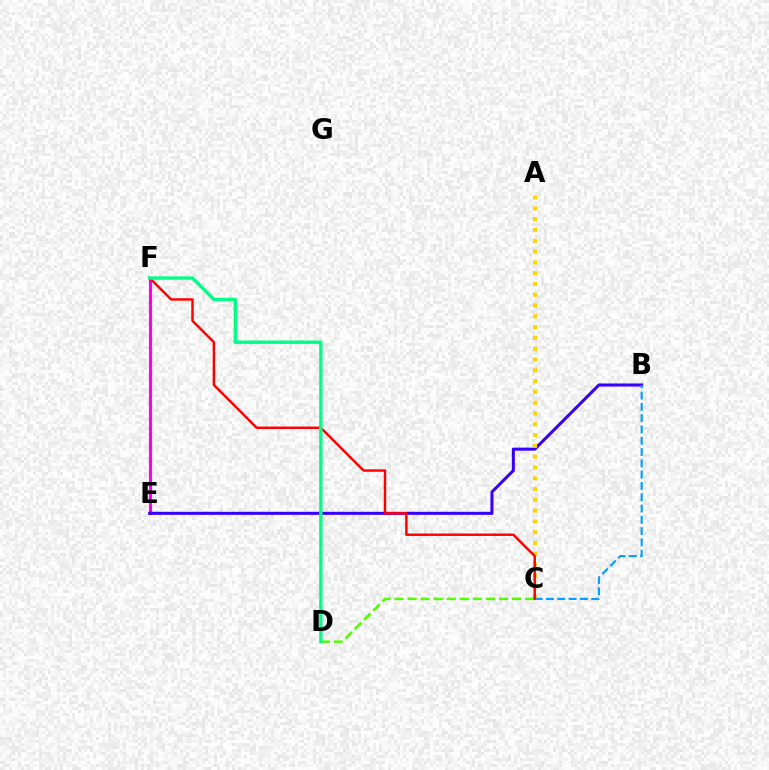{('E', 'F'): [{'color': '#ff00ed', 'line_style': 'solid', 'thickness': 2.25}], ('B', 'E'): [{'color': '#3700ff', 'line_style': 'solid', 'thickness': 2.19}], ('A', 'C'): [{'color': '#ffd500', 'line_style': 'dotted', 'thickness': 2.93}], ('B', 'C'): [{'color': '#009eff', 'line_style': 'dashed', 'thickness': 1.54}], ('C', 'D'): [{'color': '#4fff00', 'line_style': 'dashed', 'thickness': 1.77}], ('C', 'F'): [{'color': '#ff0000', 'line_style': 'solid', 'thickness': 1.76}], ('D', 'F'): [{'color': '#00ff86', 'line_style': 'solid', 'thickness': 2.41}]}